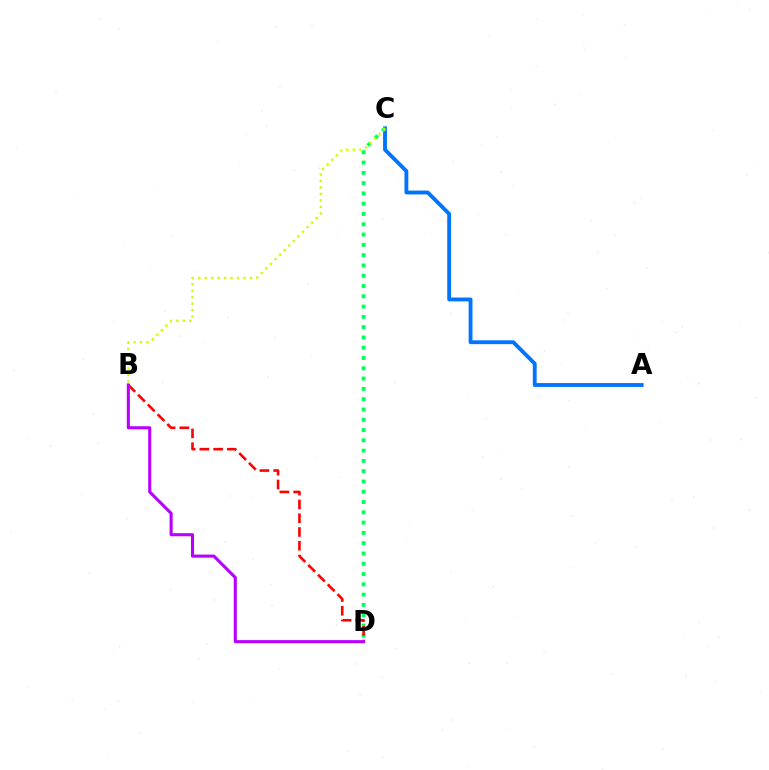{('A', 'C'): [{'color': '#0074ff', 'line_style': 'solid', 'thickness': 2.77}], ('C', 'D'): [{'color': '#00ff5c', 'line_style': 'dotted', 'thickness': 2.8}], ('B', 'C'): [{'color': '#d1ff00', 'line_style': 'dotted', 'thickness': 1.76}], ('B', 'D'): [{'color': '#ff0000', 'line_style': 'dashed', 'thickness': 1.87}, {'color': '#b900ff', 'line_style': 'solid', 'thickness': 2.22}]}